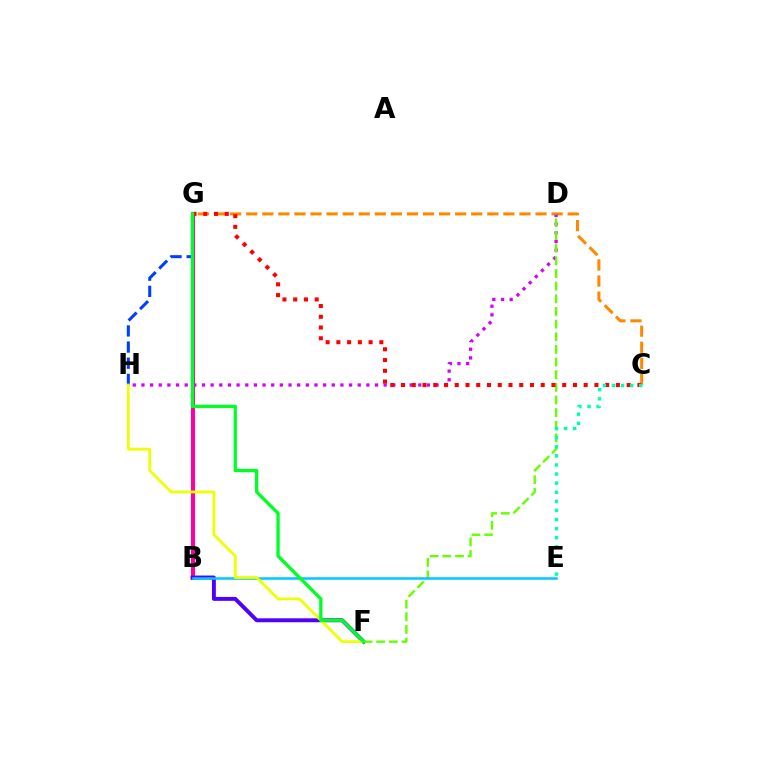{('G', 'H'): [{'color': '#003fff', 'line_style': 'dashed', 'thickness': 2.19}], ('C', 'G'): [{'color': '#ff8800', 'line_style': 'dashed', 'thickness': 2.18}, {'color': '#ff0000', 'line_style': 'dotted', 'thickness': 2.92}], ('B', 'G'): [{'color': '#ff00a0', 'line_style': 'solid', 'thickness': 2.91}], ('D', 'H'): [{'color': '#d600ff', 'line_style': 'dotted', 'thickness': 2.35}], ('B', 'F'): [{'color': '#4f00ff', 'line_style': 'solid', 'thickness': 2.82}], ('D', 'F'): [{'color': '#66ff00', 'line_style': 'dashed', 'thickness': 1.72}], ('B', 'E'): [{'color': '#00c7ff', 'line_style': 'solid', 'thickness': 1.81}], ('F', 'H'): [{'color': '#eeff00', 'line_style': 'solid', 'thickness': 1.99}], ('C', 'E'): [{'color': '#00ffaf', 'line_style': 'dotted', 'thickness': 2.47}], ('F', 'G'): [{'color': '#00ff27', 'line_style': 'solid', 'thickness': 2.39}]}